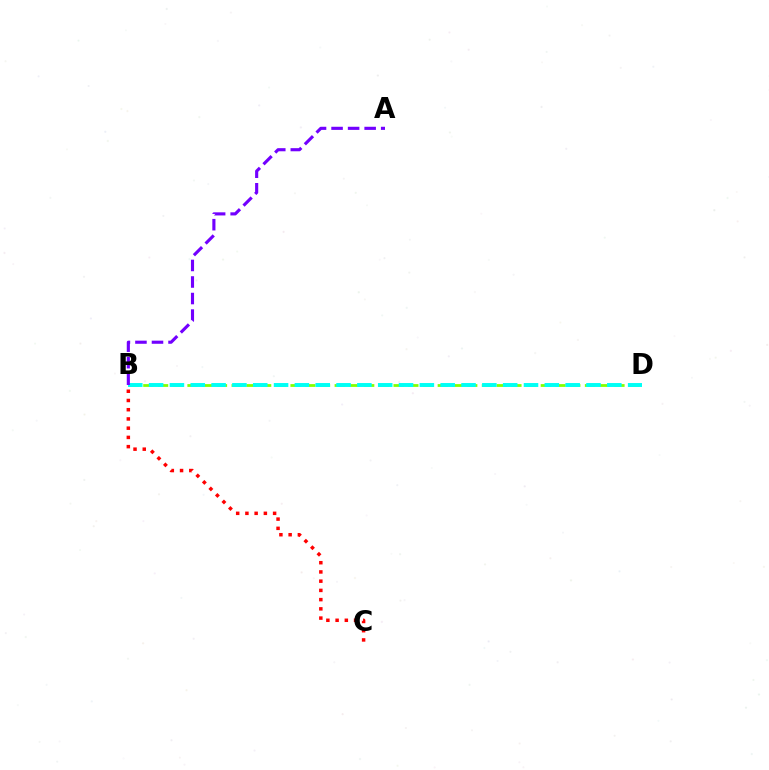{('B', 'D'): [{'color': '#84ff00', 'line_style': 'dashed', 'thickness': 2.0}, {'color': '#00fff6', 'line_style': 'dashed', 'thickness': 2.83}], ('A', 'B'): [{'color': '#7200ff', 'line_style': 'dashed', 'thickness': 2.25}], ('B', 'C'): [{'color': '#ff0000', 'line_style': 'dotted', 'thickness': 2.51}]}